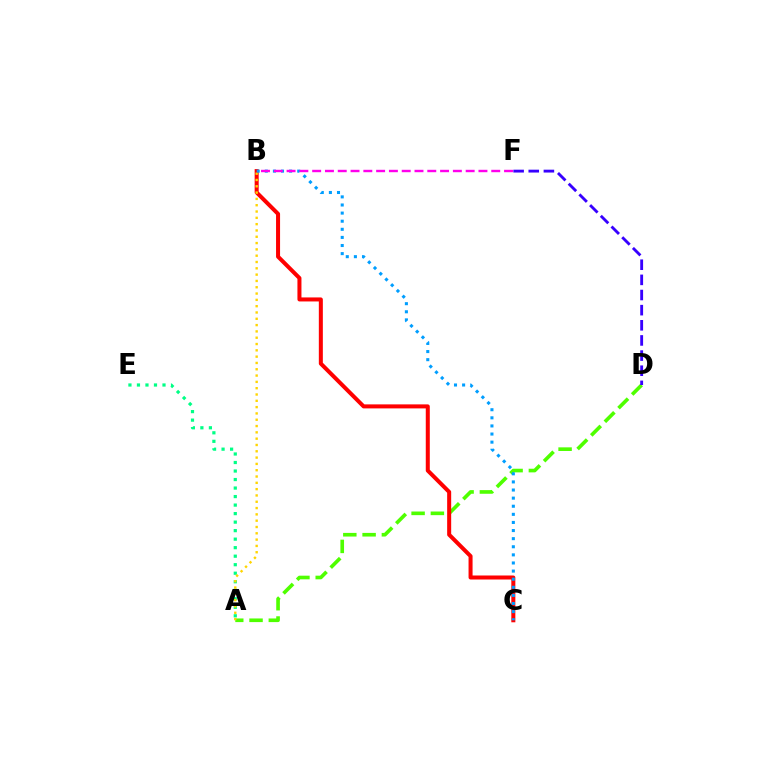{('A', 'D'): [{'color': '#4fff00', 'line_style': 'dashed', 'thickness': 2.62}], ('A', 'E'): [{'color': '#00ff86', 'line_style': 'dotted', 'thickness': 2.31}], ('B', 'C'): [{'color': '#ff0000', 'line_style': 'solid', 'thickness': 2.89}, {'color': '#009eff', 'line_style': 'dotted', 'thickness': 2.2}], ('A', 'B'): [{'color': '#ffd500', 'line_style': 'dotted', 'thickness': 1.71}], ('D', 'F'): [{'color': '#3700ff', 'line_style': 'dashed', 'thickness': 2.06}], ('B', 'F'): [{'color': '#ff00ed', 'line_style': 'dashed', 'thickness': 1.74}]}